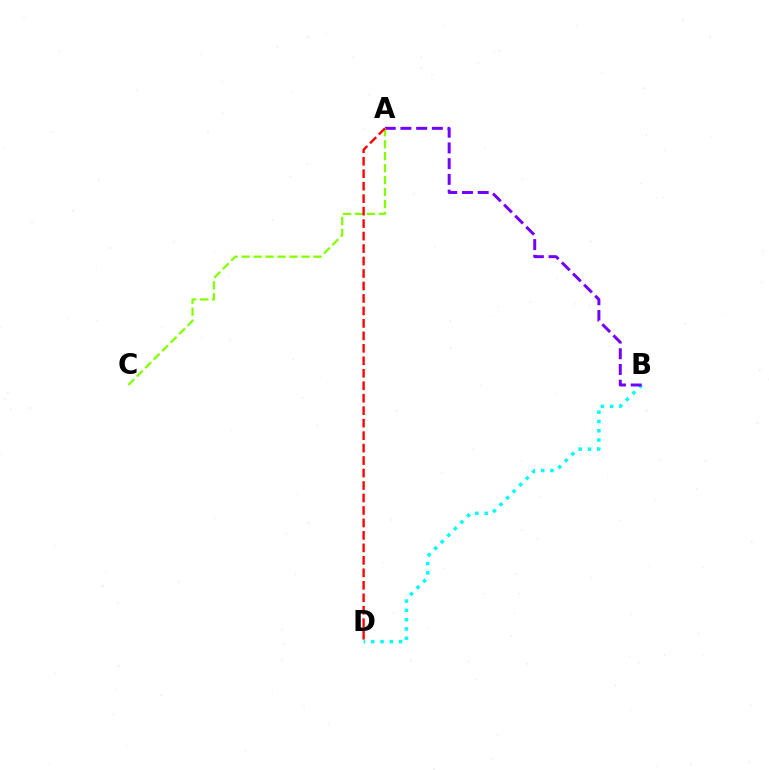{('B', 'D'): [{'color': '#00fff6', 'line_style': 'dotted', 'thickness': 2.52}], ('A', 'B'): [{'color': '#7200ff', 'line_style': 'dashed', 'thickness': 2.13}], ('A', 'C'): [{'color': '#84ff00', 'line_style': 'dashed', 'thickness': 1.63}], ('A', 'D'): [{'color': '#ff0000', 'line_style': 'dashed', 'thickness': 1.69}]}